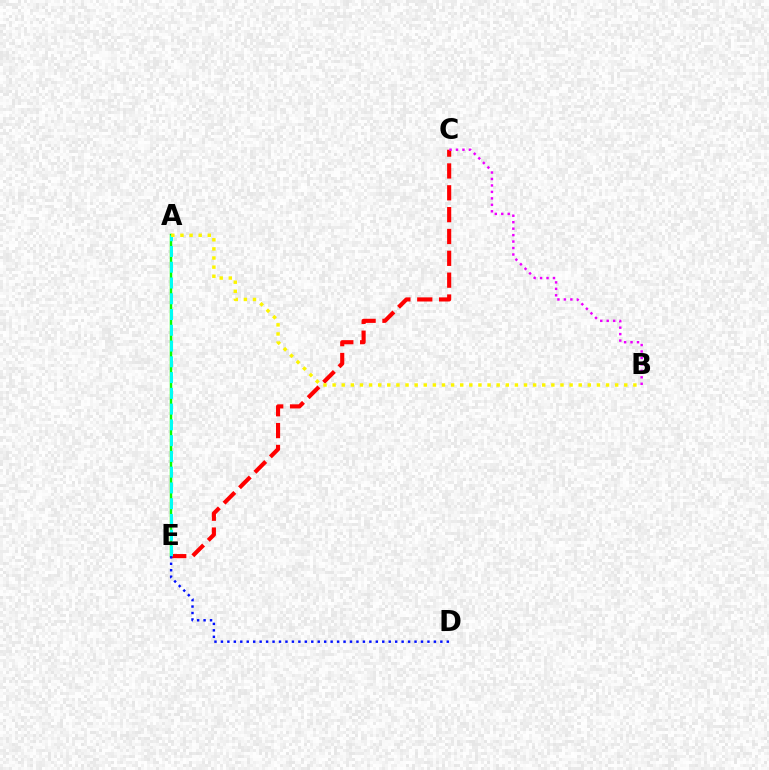{('A', 'E'): [{'color': '#08ff00', 'line_style': 'solid', 'thickness': 1.77}, {'color': '#00fff6', 'line_style': 'dashed', 'thickness': 2.14}], ('C', 'E'): [{'color': '#ff0000', 'line_style': 'dashed', 'thickness': 2.97}], ('A', 'B'): [{'color': '#fcf500', 'line_style': 'dotted', 'thickness': 2.48}], ('B', 'C'): [{'color': '#ee00ff', 'line_style': 'dotted', 'thickness': 1.76}], ('D', 'E'): [{'color': '#0010ff', 'line_style': 'dotted', 'thickness': 1.75}]}